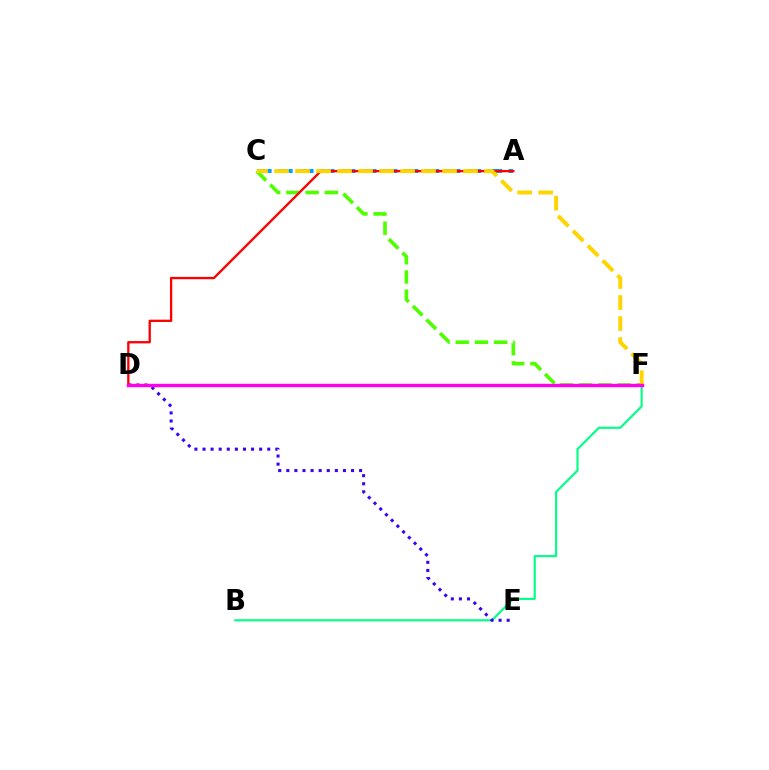{('C', 'F'): [{'color': '#4fff00', 'line_style': 'dashed', 'thickness': 2.61}, {'color': '#ffd500', 'line_style': 'dashed', 'thickness': 2.85}], ('B', 'F'): [{'color': '#00ff86', 'line_style': 'solid', 'thickness': 1.54}], ('D', 'E'): [{'color': '#3700ff', 'line_style': 'dotted', 'thickness': 2.2}], ('A', 'C'): [{'color': '#009eff', 'line_style': 'dashed', 'thickness': 2.85}], ('A', 'D'): [{'color': '#ff0000', 'line_style': 'solid', 'thickness': 1.67}], ('D', 'F'): [{'color': '#ff00ed', 'line_style': 'solid', 'thickness': 2.45}]}